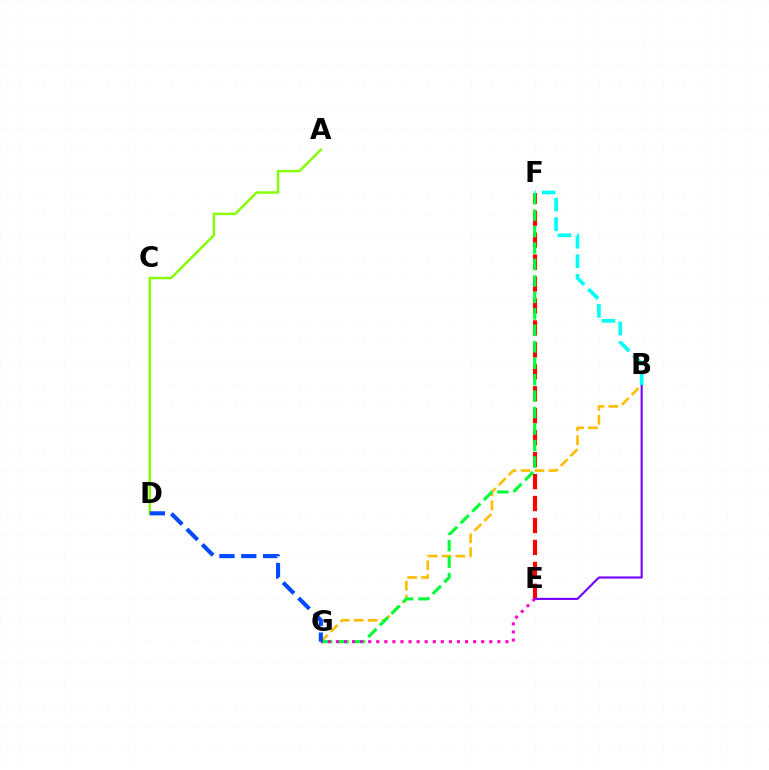{('B', 'G'): [{'color': '#ffbd00', 'line_style': 'dashed', 'thickness': 1.9}], ('E', 'F'): [{'color': '#ff0000', 'line_style': 'dashed', 'thickness': 2.98}], ('B', 'E'): [{'color': '#7200ff', 'line_style': 'solid', 'thickness': 1.51}], ('F', 'G'): [{'color': '#00ff39', 'line_style': 'dashed', 'thickness': 2.24}], ('A', 'D'): [{'color': '#84ff00', 'line_style': 'solid', 'thickness': 1.74}], ('B', 'F'): [{'color': '#00fff6', 'line_style': 'dashed', 'thickness': 2.65}], ('E', 'G'): [{'color': '#ff00cf', 'line_style': 'dotted', 'thickness': 2.19}], ('D', 'G'): [{'color': '#004bff', 'line_style': 'dashed', 'thickness': 2.97}]}